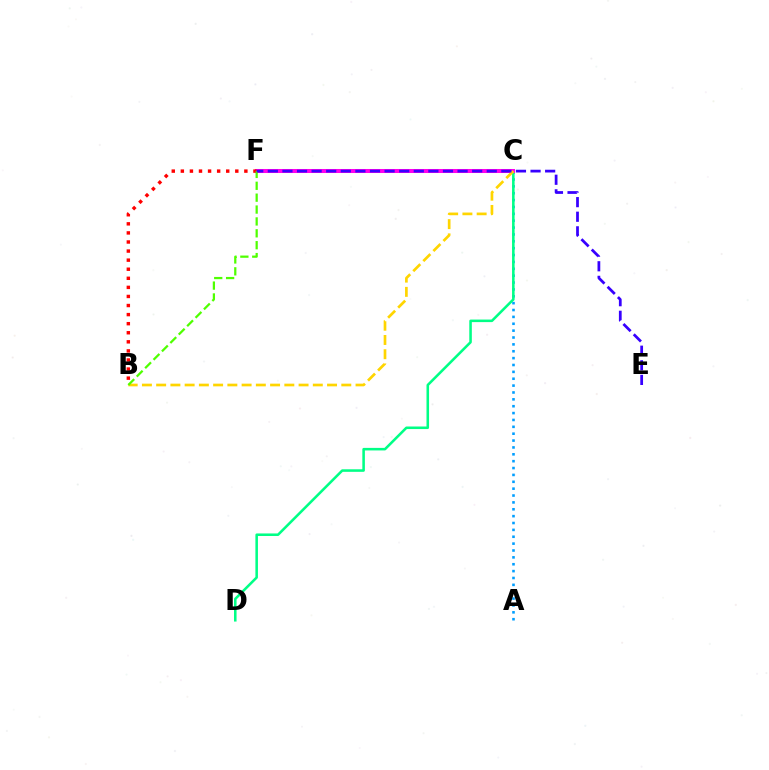{('A', 'C'): [{'color': '#009eff', 'line_style': 'dotted', 'thickness': 1.87}], ('C', 'D'): [{'color': '#00ff86', 'line_style': 'solid', 'thickness': 1.84}], ('C', 'F'): [{'color': '#ff00ed', 'line_style': 'solid', 'thickness': 2.89}], ('B', 'C'): [{'color': '#ffd500', 'line_style': 'dashed', 'thickness': 1.93}], ('B', 'F'): [{'color': '#ff0000', 'line_style': 'dotted', 'thickness': 2.47}, {'color': '#4fff00', 'line_style': 'dashed', 'thickness': 1.61}], ('E', 'F'): [{'color': '#3700ff', 'line_style': 'dashed', 'thickness': 1.98}]}